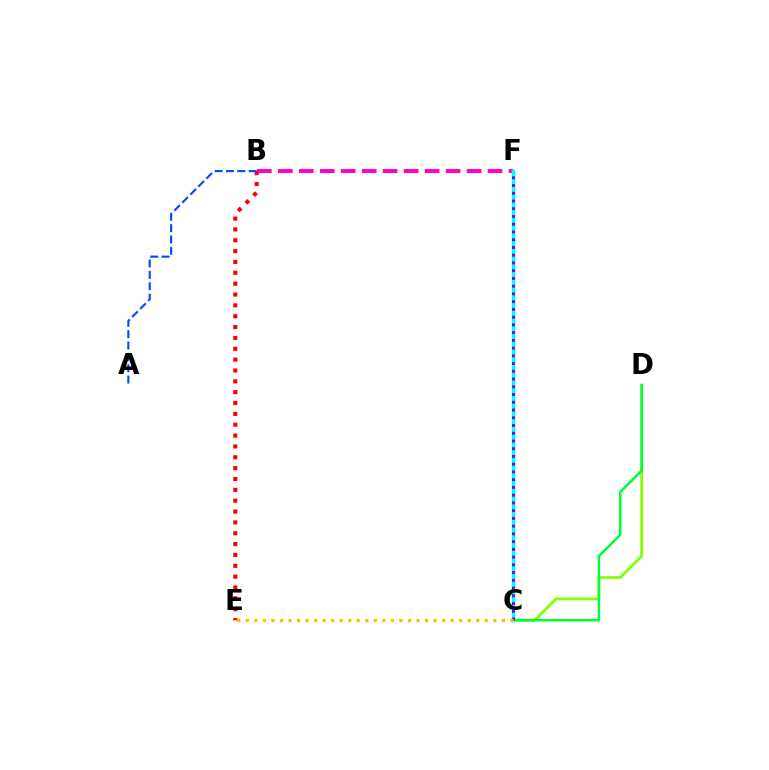{('C', 'D'): [{'color': '#84ff00', 'line_style': 'solid', 'thickness': 1.98}, {'color': '#00ff39', 'line_style': 'solid', 'thickness': 1.79}], ('B', 'F'): [{'color': '#ff00cf', 'line_style': 'dashed', 'thickness': 2.85}], ('B', 'E'): [{'color': '#ff0000', 'line_style': 'dotted', 'thickness': 2.95}], ('C', 'F'): [{'color': '#00fff6', 'line_style': 'solid', 'thickness': 2.52}, {'color': '#7200ff', 'line_style': 'dotted', 'thickness': 2.1}], ('C', 'E'): [{'color': '#ffbd00', 'line_style': 'dotted', 'thickness': 2.32}], ('A', 'B'): [{'color': '#004bff', 'line_style': 'dashed', 'thickness': 1.54}]}